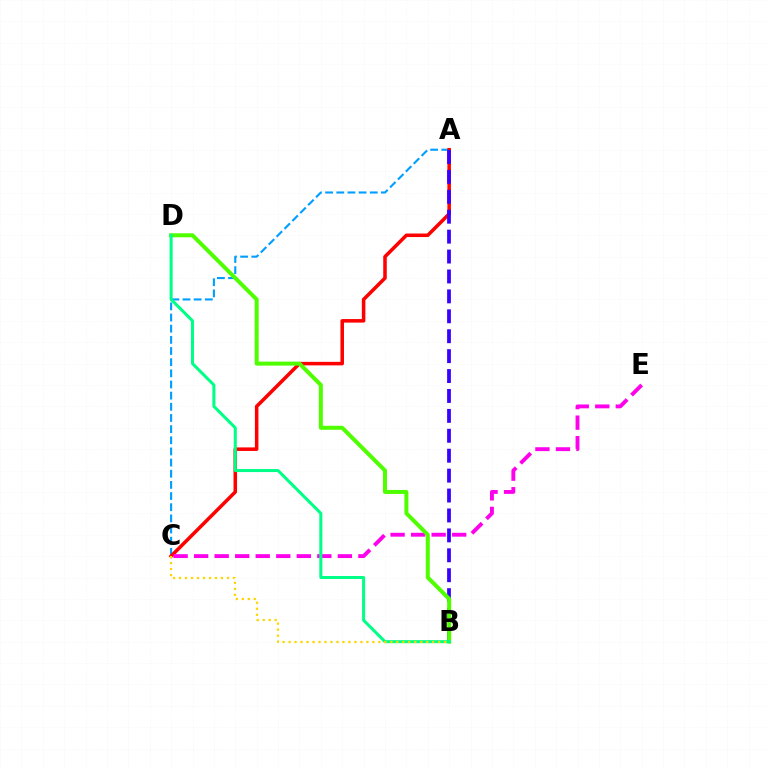{('A', 'C'): [{'color': '#009eff', 'line_style': 'dashed', 'thickness': 1.52}, {'color': '#ff0000', 'line_style': 'solid', 'thickness': 2.54}], ('A', 'B'): [{'color': '#3700ff', 'line_style': 'dashed', 'thickness': 2.71}], ('C', 'E'): [{'color': '#ff00ed', 'line_style': 'dashed', 'thickness': 2.79}], ('B', 'D'): [{'color': '#4fff00', 'line_style': 'solid', 'thickness': 2.88}, {'color': '#00ff86', 'line_style': 'solid', 'thickness': 2.18}], ('B', 'C'): [{'color': '#ffd500', 'line_style': 'dotted', 'thickness': 1.63}]}